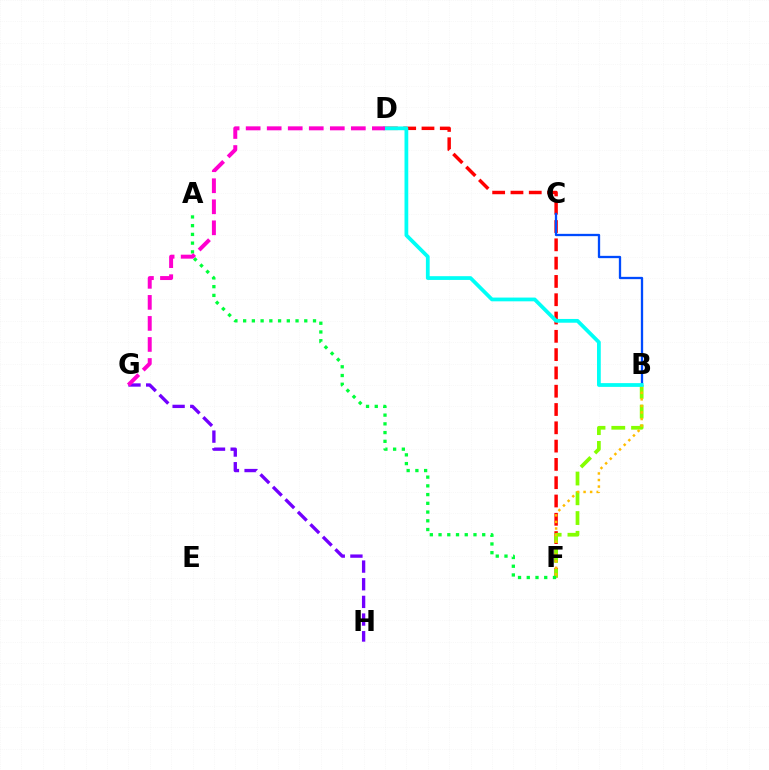{('D', 'F'): [{'color': '#ff0000', 'line_style': 'dashed', 'thickness': 2.49}], ('B', 'C'): [{'color': '#004bff', 'line_style': 'solid', 'thickness': 1.66}], ('G', 'H'): [{'color': '#7200ff', 'line_style': 'dashed', 'thickness': 2.4}], ('B', 'F'): [{'color': '#84ff00', 'line_style': 'dashed', 'thickness': 2.68}, {'color': '#ffbd00', 'line_style': 'dotted', 'thickness': 1.78}], ('A', 'F'): [{'color': '#00ff39', 'line_style': 'dotted', 'thickness': 2.37}], ('B', 'D'): [{'color': '#00fff6', 'line_style': 'solid', 'thickness': 2.71}], ('D', 'G'): [{'color': '#ff00cf', 'line_style': 'dashed', 'thickness': 2.86}]}